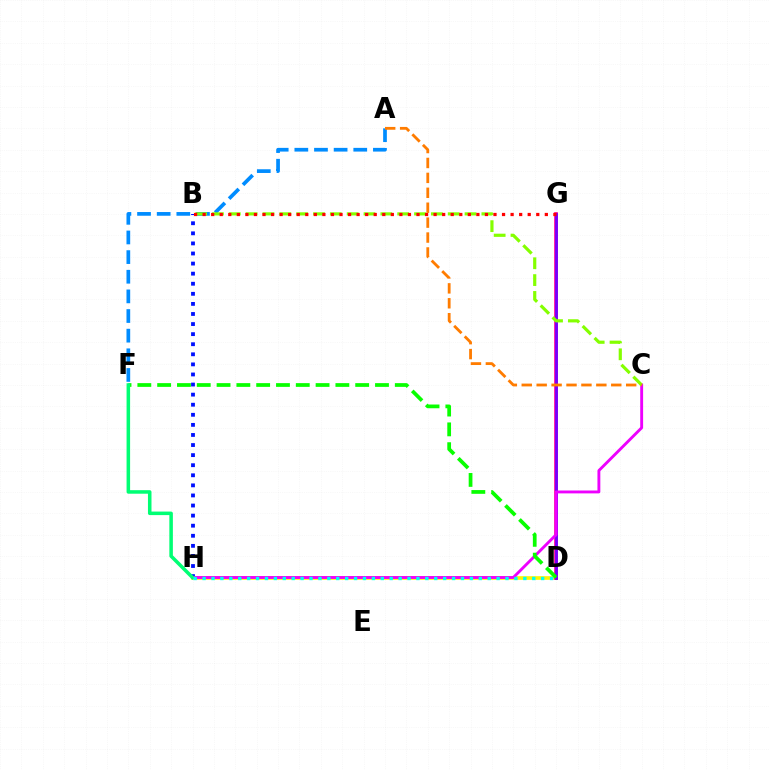{('A', 'F'): [{'color': '#008cff', 'line_style': 'dashed', 'thickness': 2.67}], ('B', 'H'): [{'color': '#0010ff', 'line_style': 'dotted', 'thickness': 2.74}], ('D', 'H'): [{'color': '#fcf500', 'line_style': 'solid', 'thickness': 2.62}, {'color': '#00fff6', 'line_style': 'dotted', 'thickness': 2.42}], ('D', 'G'): [{'color': '#ff0094', 'line_style': 'solid', 'thickness': 2.65}, {'color': '#7200ff', 'line_style': 'solid', 'thickness': 2.01}], ('C', 'H'): [{'color': '#ee00ff', 'line_style': 'solid', 'thickness': 2.07}], ('B', 'C'): [{'color': '#84ff00', 'line_style': 'dashed', 'thickness': 2.29}], ('D', 'F'): [{'color': '#08ff00', 'line_style': 'dashed', 'thickness': 2.69}], ('F', 'H'): [{'color': '#00ff74', 'line_style': 'solid', 'thickness': 2.54}], ('B', 'G'): [{'color': '#ff0000', 'line_style': 'dotted', 'thickness': 2.32}], ('A', 'C'): [{'color': '#ff7c00', 'line_style': 'dashed', 'thickness': 2.03}]}